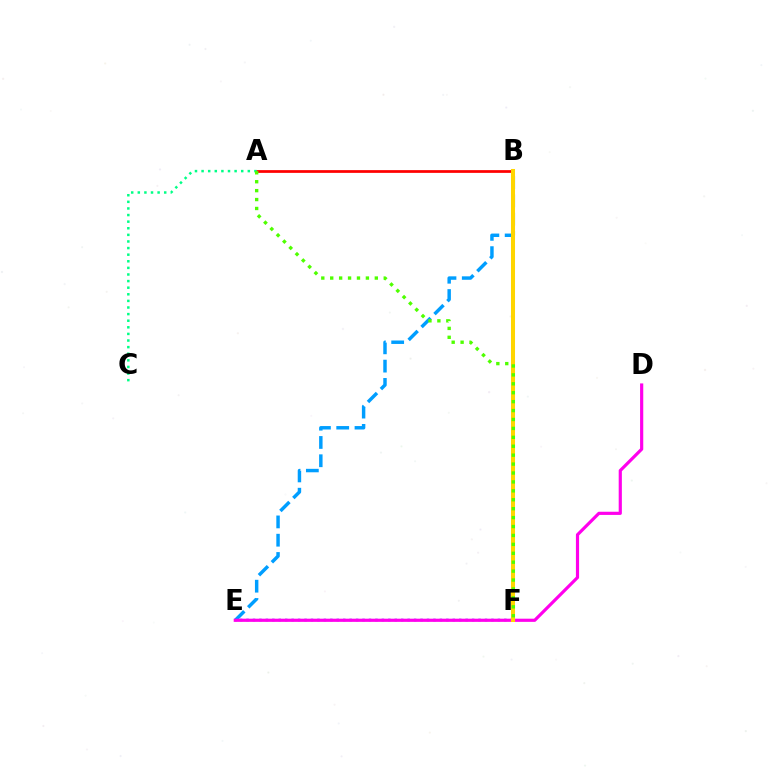{('E', 'F'): [{'color': '#3700ff', 'line_style': 'dotted', 'thickness': 1.75}], ('A', 'B'): [{'color': '#ff0000', 'line_style': 'solid', 'thickness': 1.97}], ('B', 'E'): [{'color': '#009eff', 'line_style': 'dashed', 'thickness': 2.48}], ('D', 'E'): [{'color': '#ff00ed', 'line_style': 'solid', 'thickness': 2.29}], ('A', 'C'): [{'color': '#00ff86', 'line_style': 'dotted', 'thickness': 1.79}], ('B', 'F'): [{'color': '#ffd500', 'line_style': 'solid', 'thickness': 2.92}], ('A', 'F'): [{'color': '#4fff00', 'line_style': 'dotted', 'thickness': 2.42}]}